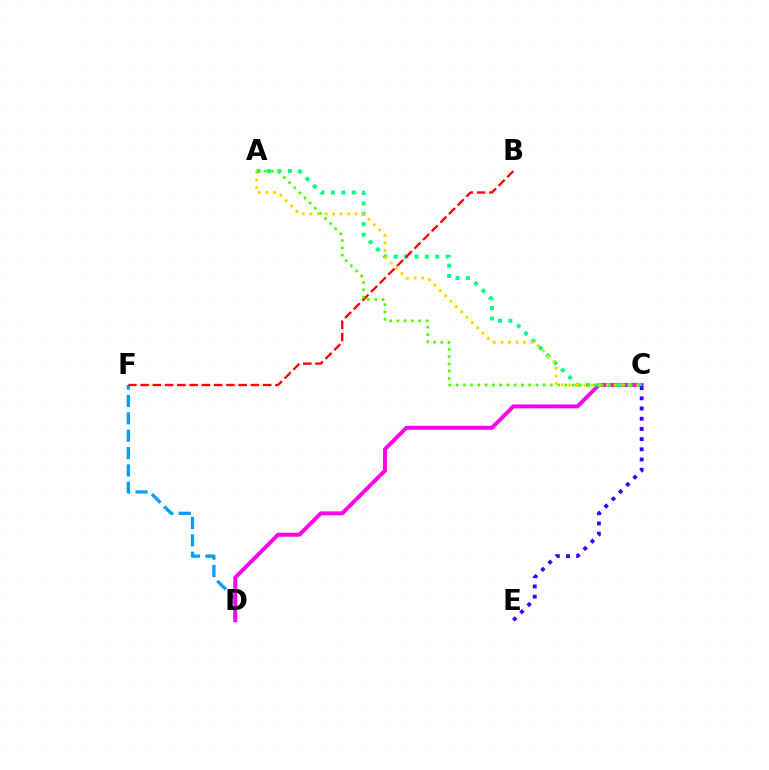{('D', 'F'): [{'color': '#009eff', 'line_style': 'dashed', 'thickness': 2.36}], ('C', 'D'): [{'color': '#ff00ed', 'line_style': 'solid', 'thickness': 2.84}], ('A', 'C'): [{'color': '#00ff86', 'line_style': 'dotted', 'thickness': 2.83}, {'color': '#ffd500', 'line_style': 'dotted', 'thickness': 2.05}, {'color': '#4fff00', 'line_style': 'dotted', 'thickness': 1.97}], ('B', 'F'): [{'color': '#ff0000', 'line_style': 'dashed', 'thickness': 1.66}], ('C', 'E'): [{'color': '#3700ff', 'line_style': 'dotted', 'thickness': 2.77}]}